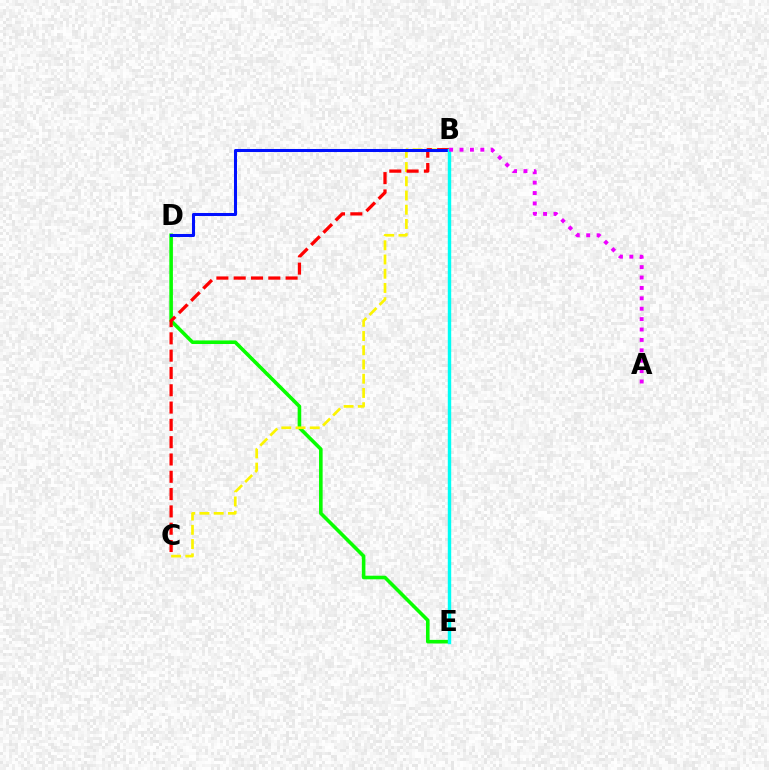{('D', 'E'): [{'color': '#08ff00', 'line_style': 'solid', 'thickness': 2.58}], ('B', 'C'): [{'color': '#fcf500', 'line_style': 'dashed', 'thickness': 1.93}, {'color': '#ff0000', 'line_style': 'dashed', 'thickness': 2.35}], ('B', 'D'): [{'color': '#0010ff', 'line_style': 'solid', 'thickness': 2.19}], ('B', 'E'): [{'color': '#00fff6', 'line_style': 'solid', 'thickness': 2.46}], ('A', 'B'): [{'color': '#ee00ff', 'line_style': 'dotted', 'thickness': 2.83}]}